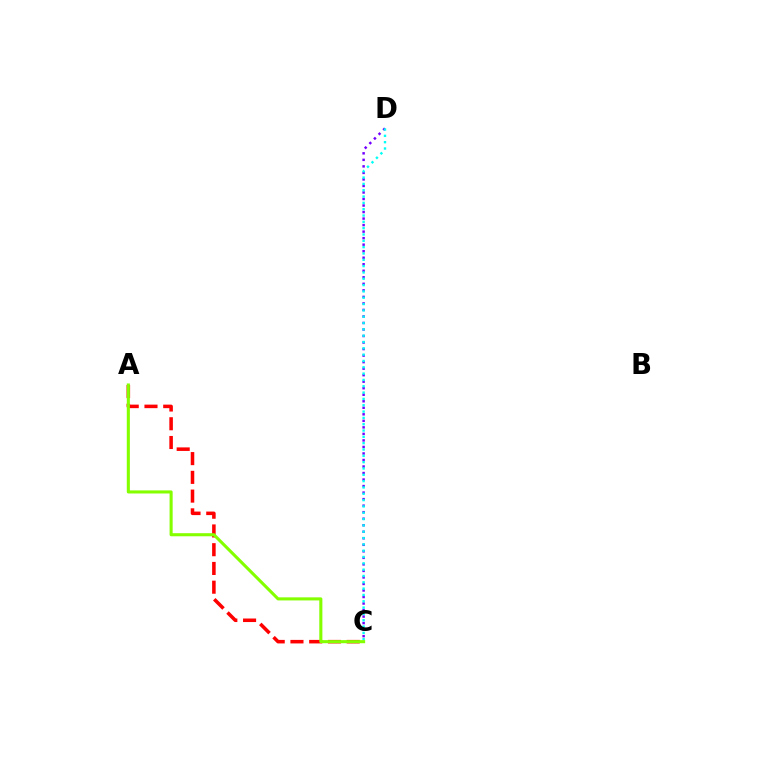{('A', 'C'): [{'color': '#ff0000', 'line_style': 'dashed', 'thickness': 2.55}, {'color': '#84ff00', 'line_style': 'solid', 'thickness': 2.22}], ('C', 'D'): [{'color': '#7200ff', 'line_style': 'dotted', 'thickness': 1.77}, {'color': '#00fff6', 'line_style': 'dotted', 'thickness': 1.72}]}